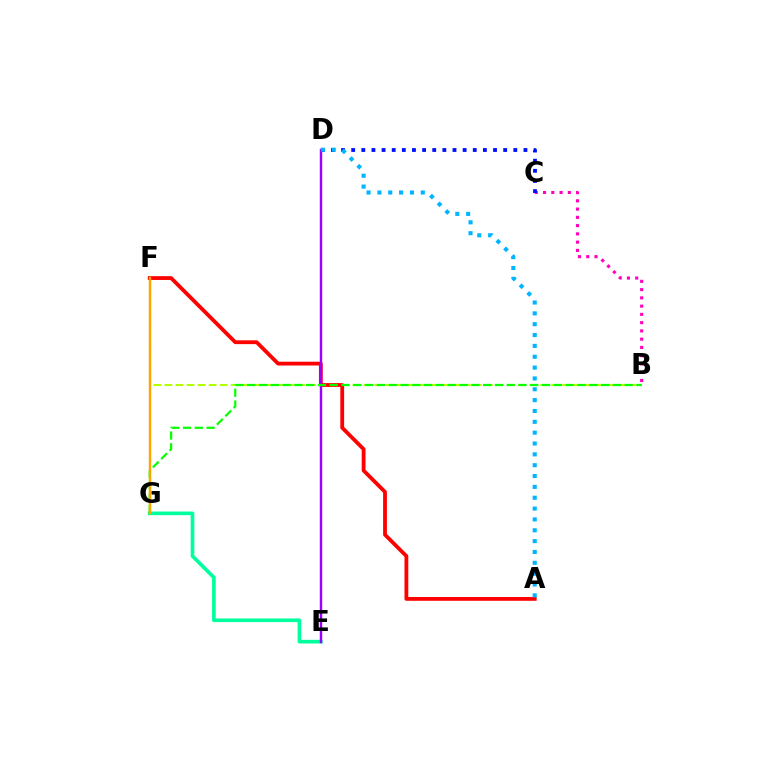{('B', 'F'): [{'color': '#b3ff00', 'line_style': 'dashed', 'thickness': 1.5}], ('A', 'F'): [{'color': '#ff0000', 'line_style': 'solid', 'thickness': 2.74}], ('B', 'C'): [{'color': '#ff00bd', 'line_style': 'dotted', 'thickness': 2.24}], ('E', 'G'): [{'color': '#00ff9d', 'line_style': 'solid', 'thickness': 2.62}], ('D', 'E'): [{'color': '#9b00ff', 'line_style': 'solid', 'thickness': 1.76}], ('B', 'G'): [{'color': '#08ff00', 'line_style': 'dashed', 'thickness': 1.6}], ('C', 'D'): [{'color': '#0010ff', 'line_style': 'dotted', 'thickness': 2.75}], ('F', 'G'): [{'color': '#ffa500', 'line_style': 'solid', 'thickness': 1.76}], ('A', 'D'): [{'color': '#00b5ff', 'line_style': 'dotted', 'thickness': 2.95}]}